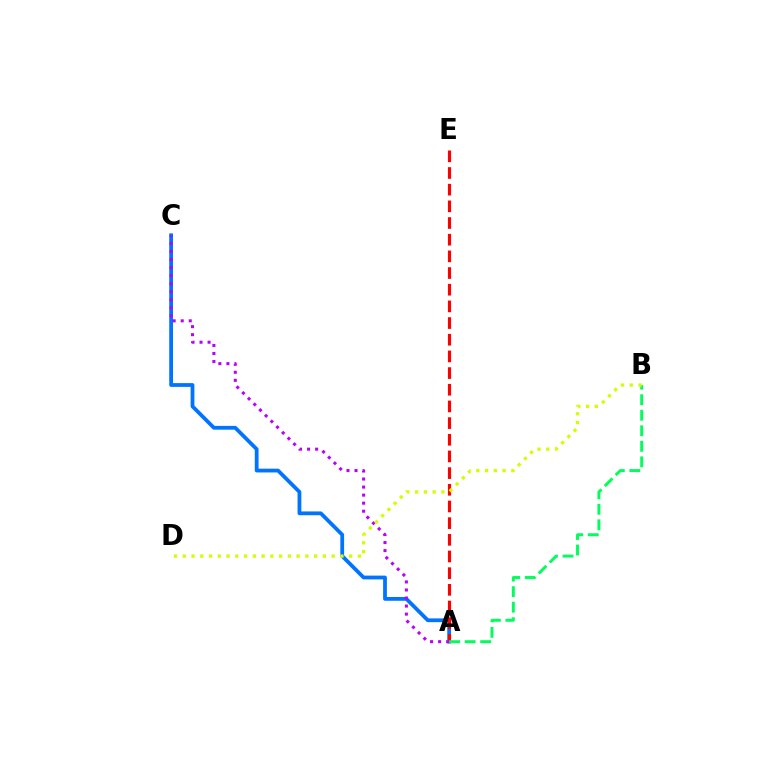{('A', 'C'): [{'color': '#0074ff', 'line_style': 'solid', 'thickness': 2.72}, {'color': '#b900ff', 'line_style': 'dotted', 'thickness': 2.18}], ('A', 'E'): [{'color': '#ff0000', 'line_style': 'dashed', 'thickness': 2.27}], ('A', 'B'): [{'color': '#00ff5c', 'line_style': 'dashed', 'thickness': 2.11}], ('B', 'D'): [{'color': '#d1ff00', 'line_style': 'dotted', 'thickness': 2.38}]}